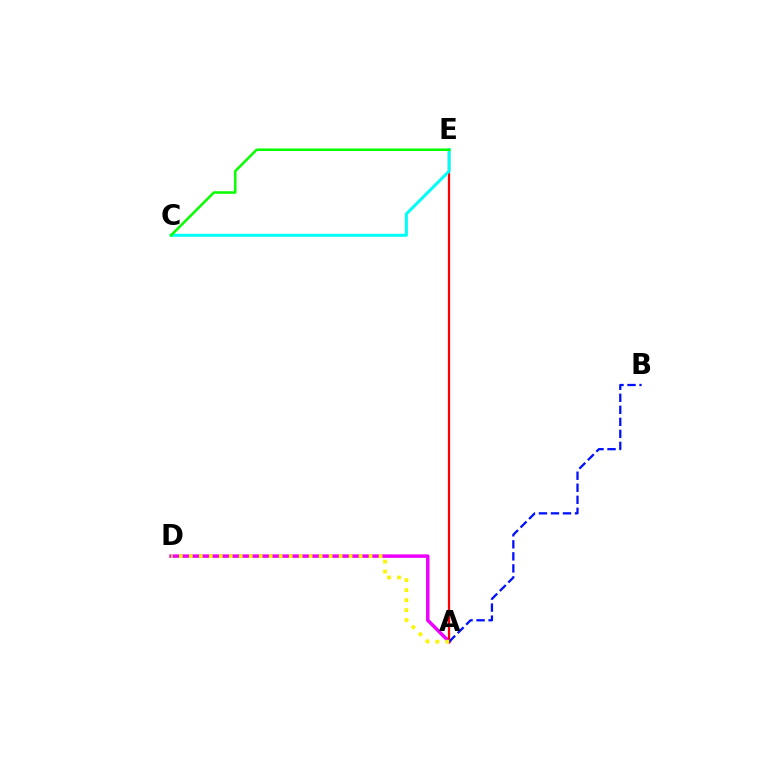{('A', 'D'): [{'color': '#ee00ff', 'line_style': 'solid', 'thickness': 2.52}, {'color': '#fcf500', 'line_style': 'dotted', 'thickness': 2.71}], ('A', 'E'): [{'color': '#ff0000', 'line_style': 'solid', 'thickness': 1.63}], ('C', 'E'): [{'color': '#00fff6', 'line_style': 'solid', 'thickness': 2.16}, {'color': '#08ff00', 'line_style': 'solid', 'thickness': 1.82}], ('A', 'B'): [{'color': '#0010ff', 'line_style': 'dashed', 'thickness': 1.63}]}